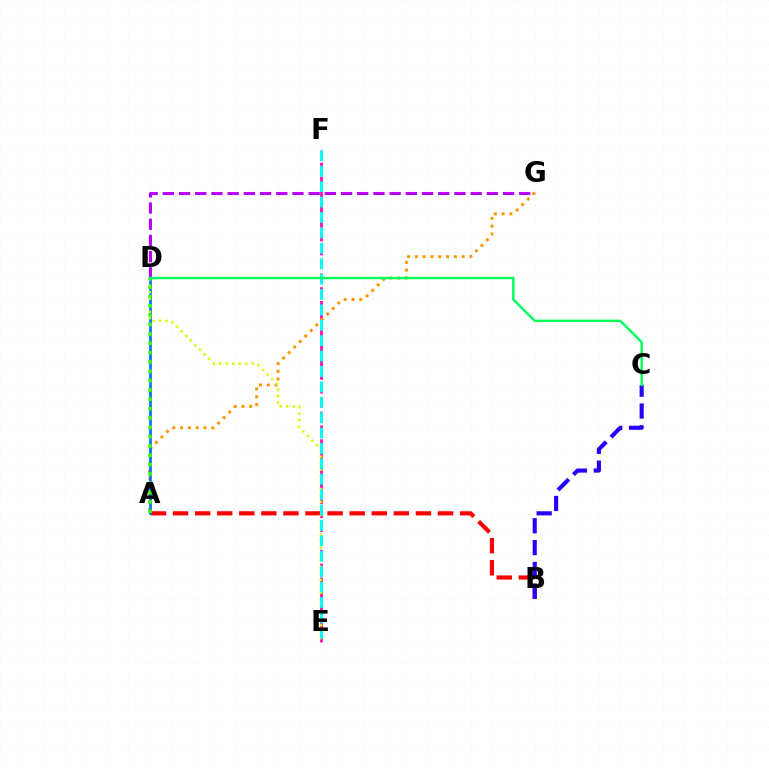{('D', 'G'): [{'color': '#b900ff', 'line_style': 'dashed', 'thickness': 2.2}], ('E', 'F'): [{'color': '#ff00ac', 'line_style': 'dashed', 'thickness': 1.88}, {'color': '#00fff6', 'line_style': 'dashed', 'thickness': 2.09}], ('A', 'B'): [{'color': '#ff0000', 'line_style': 'dashed', 'thickness': 3.0}], ('A', 'G'): [{'color': '#ff9400', 'line_style': 'dotted', 'thickness': 2.12}], ('A', 'D'): [{'color': '#0074ff', 'line_style': 'solid', 'thickness': 1.94}, {'color': '#3dff00', 'line_style': 'dotted', 'thickness': 2.54}], ('B', 'C'): [{'color': '#2500ff', 'line_style': 'dashed', 'thickness': 2.97}], ('D', 'E'): [{'color': '#d1ff00', 'line_style': 'dotted', 'thickness': 1.76}], ('C', 'D'): [{'color': '#00ff5c', 'line_style': 'solid', 'thickness': 1.76}]}